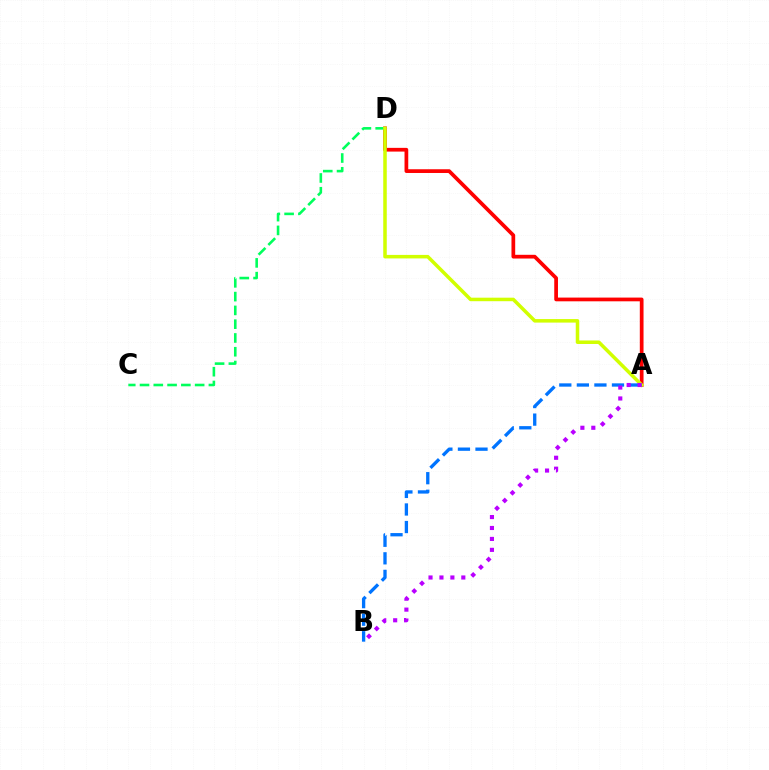{('A', 'D'): [{'color': '#ff0000', 'line_style': 'solid', 'thickness': 2.68}, {'color': '#d1ff00', 'line_style': 'solid', 'thickness': 2.53}], ('C', 'D'): [{'color': '#00ff5c', 'line_style': 'dashed', 'thickness': 1.87}], ('A', 'B'): [{'color': '#0074ff', 'line_style': 'dashed', 'thickness': 2.39}, {'color': '#b900ff', 'line_style': 'dotted', 'thickness': 2.97}]}